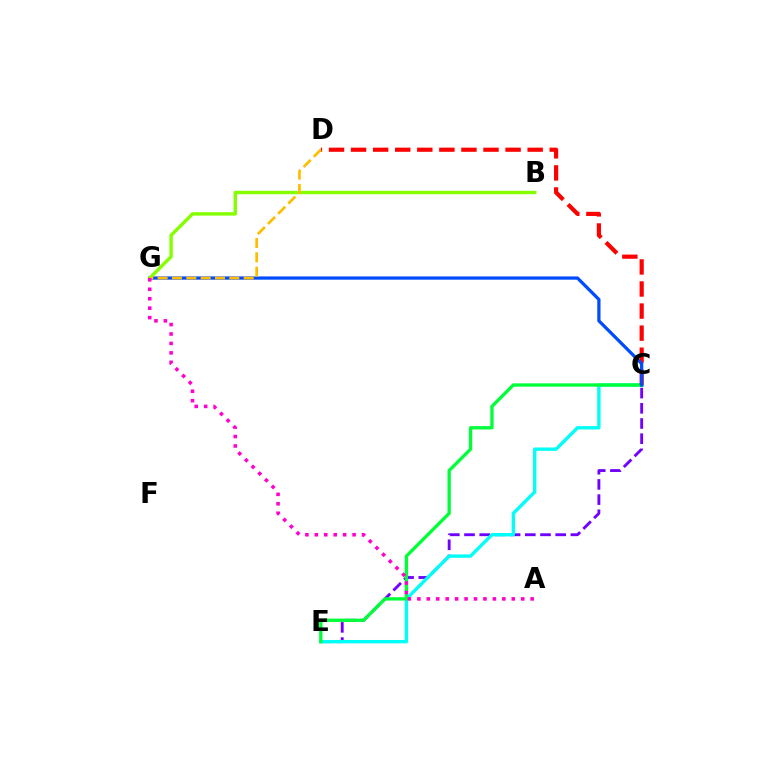{('C', 'E'): [{'color': '#7200ff', 'line_style': 'dashed', 'thickness': 2.06}, {'color': '#00fff6', 'line_style': 'solid', 'thickness': 2.43}, {'color': '#00ff39', 'line_style': 'solid', 'thickness': 2.39}], ('C', 'D'): [{'color': '#ff0000', 'line_style': 'dashed', 'thickness': 3.0}], ('C', 'G'): [{'color': '#004bff', 'line_style': 'solid', 'thickness': 2.34}], ('B', 'G'): [{'color': '#84ff00', 'line_style': 'solid', 'thickness': 2.46}], ('D', 'G'): [{'color': '#ffbd00', 'line_style': 'dashed', 'thickness': 1.95}], ('A', 'G'): [{'color': '#ff00cf', 'line_style': 'dotted', 'thickness': 2.57}]}